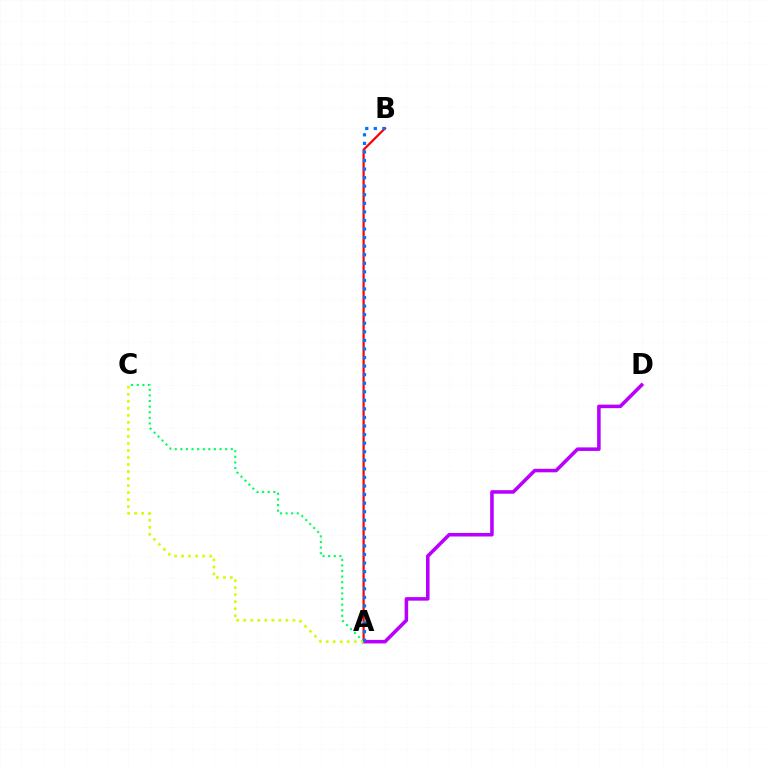{('A', 'D'): [{'color': '#b900ff', 'line_style': 'solid', 'thickness': 2.55}], ('A', 'B'): [{'color': '#ff0000', 'line_style': 'solid', 'thickness': 1.6}, {'color': '#0074ff', 'line_style': 'dotted', 'thickness': 2.33}], ('A', 'C'): [{'color': '#00ff5c', 'line_style': 'dotted', 'thickness': 1.52}, {'color': '#d1ff00', 'line_style': 'dotted', 'thickness': 1.91}]}